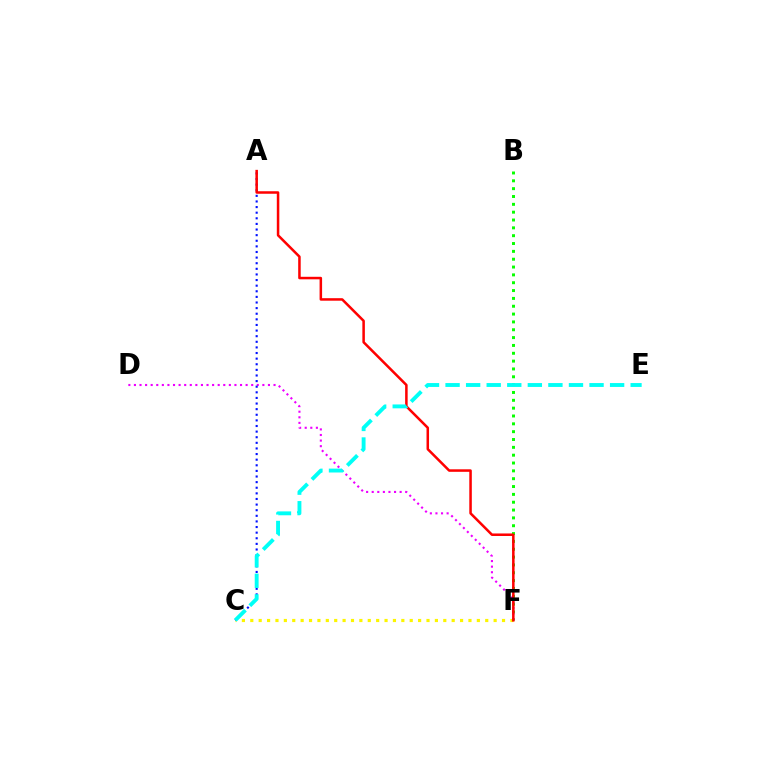{('B', 'F'): [{'color': '#08ff00', 'line_style': 'dotted', 'thickness': 2.13}], ('C', 'F'): [{'color': '#fcf500', 'line_style': 'dotted', 'thickness': 2.28}], ('D', 'F'): [{'color': '#ee00ff', 'line_style': 'dotted', 'thickness': 1.52}], ('A', 'C'): [{'color': '#0010ff', 'line_style': 'dotted', 'thickness': 1.53}], ('A', 'F'): [{'color': '#ff0000', 'line_style': 'solid', 'thickness': 1.81}], ('C', 'E'): [{'color': '#00fff6', 'line_style': 'dashed', 'thickness': 2.79}]}